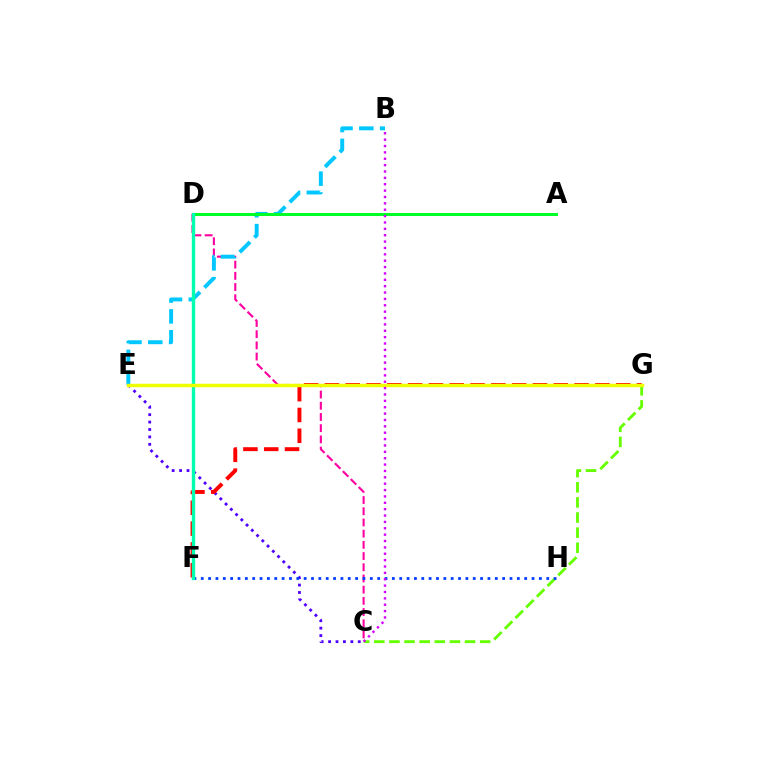{('C', 'G'): [{'color': '#66ff00', 'line_style': 'dashed', 'thickness': 2.05}], ('C', 'D'): [{'color': '#ff00a0', 'line_style': 'dashed', 'thickness': 1.52}], ('C', 'E'): [{'color': '#4f00ff', 'line_style': 'dotted', 'thickness': 2.02}], ('F', 'H'): [{'color': '#003fff', 'line_style': 'dotted', 'thickness': 2.0}], ('B', 'E'): [{'color': '#00c7ff', 'line_style': 'dashed', 'thickness': 2.83}], ('F', 'G'): [{'color': '#ff0000', 'line_style': 'dashed', 'thickness': 2.83}], ('E', 'G'): [{'color': '#ff8800', 'line_style': 'dotted', 'thickness': 1.94}, {'color': '#eeff00', 'line_style': 'solid', 'thickness': 2.48}], ('A', 'D'): [{'color': '#00ff27', 'line_style': 'solid', 'thickness': 2.18}], ('D', 'F'): [{'color': '#00ffaf', 'line_style': 'solid', 'thickness': 2.41}], ('B', 'C'): [{'color': '#d600ff', 'line_style': 'dotted', 'thickness': 1.73}]}